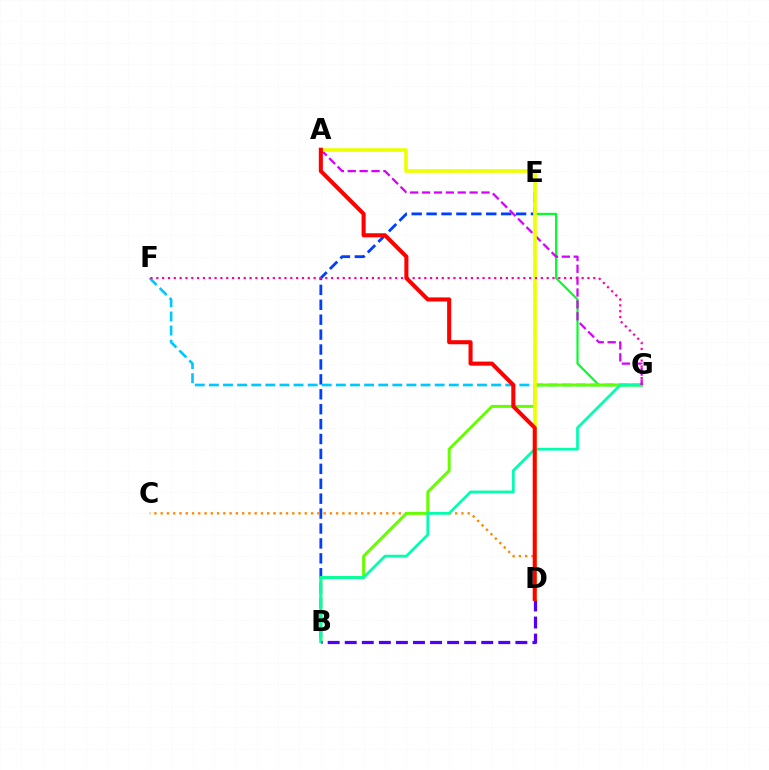{('B', 'E'): [{'color': '#003fff', 'line_style': 'dashed', 'thickness': 2.03}], ('C', 'D'): [{'color': '#ff8800', 'line_style': 'dotted', 'thickness': 1.7}], ('F', 'G'): [{'color': '#00c7ff', 'line_style': 'dashed', 'thickness': 1.92}, {'color': '#ff00a0', 'line_style': 'dotted', 'thickness': 1.58}], ('E', 'G'): [{'color': '#00ff27', 'line_style': 'solid', 'thickness': 1.55}], ('B', 'G'): [{'color': '#66ff00', 'line_style': 'solid', 'thickness': 2.15}, {'color': '#00ffaf', 'line_style': 'solid', 'thickness': 1.98}], ('B', 'D'): [{'color': '#4f00ff', 'line_style': 'dashed', 'thickness': 2.32}], ('A', 'G'): [{'color': '#d600ff', 'line_style': 'dashed', 'thickness': 1.61}], ('A', 'D'): [{'color': '#eeff00', 'line_style': 'solid', 'thickness': 2.6}, {'color': '#ff0000', 'line_style': 'solid', 'thickness': 2.92}]}